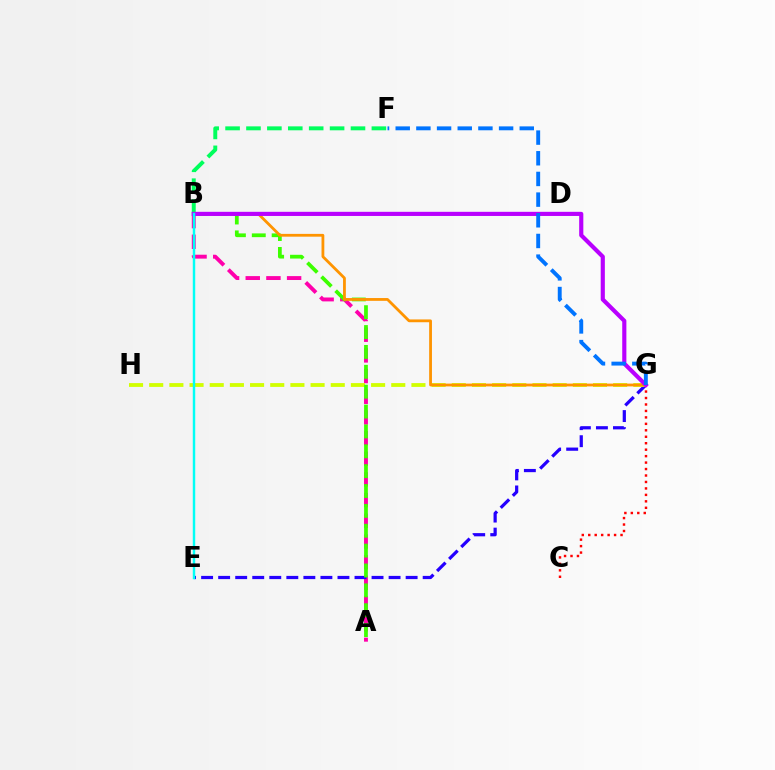{('C', 'G'): [{'color': '#ff0000', 'line_style': 'dotted', 'thickness': 1.75}], ('A', 'B'): [{'color': '#ff00ac', 'line_style': 'dashed', 'thickness': 2.81}, {'color': '#3dff00', 'line_style': 'dashed', 'thickness': 2.7}], ('E', 'G'): [{'color': '#2500ff', 'line_style': 'dashed', 'thickness': 2.32}], ('G', 'H'): [{'color': '#d1ff00', 'line_style': 'dashed', 'thickness': 2.74}], ('B', 'F'): [{'color': '#00ff5c', 'line_style': 'dashed', 'thickness': 2.84}], ('B', 'G'): [{'color': '#ff9400', 'line_style': 'solid', 'thickness': 2.01}, {'color': '#b900ff', 'line_style': 'solid', 'thickness': 2.98}], ('B', 'E'): [{'color': '#00fff6', 'line_style': 'solid', 'thickness': 1.75}], ('F', 'G'): [{'color': '#0074ff', 'line_style': 'dashed', 'thickness': 2.81}]}